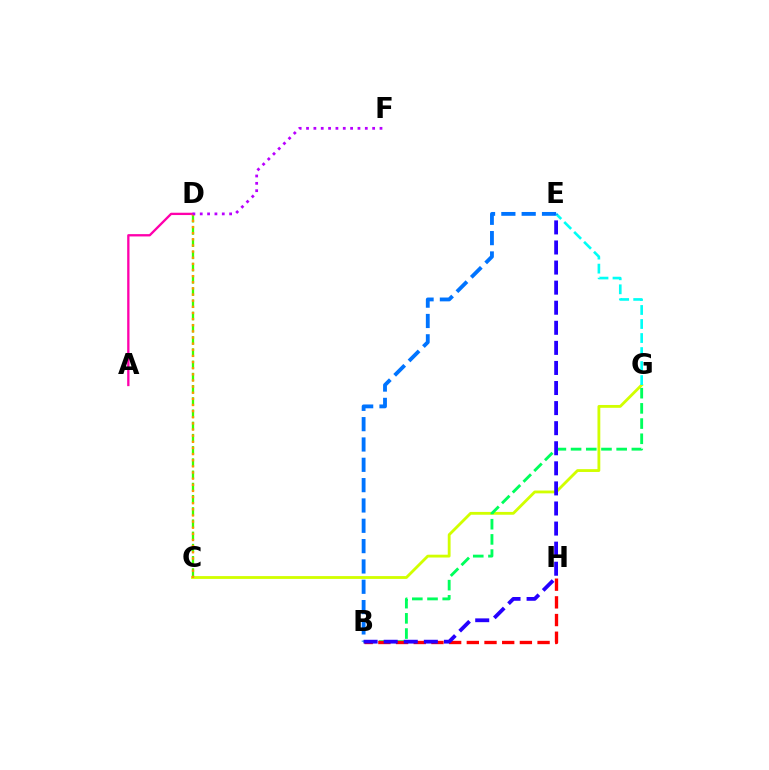{('C', 'G'): [{'color': '#d1ff00', 'line_style': 'solid', 'thickness': 2.03}], ('B', 'G'): [{'color': '#00ff5c', 'line_style': 'dashed', 'thickness': 2.06}], ('B', 'E'): [{'color': '#0074ff', 'line_style': 'dashed', 'thickness': 2.76}, {'color': '#2500ff', 'line_style': 'dashed', 'thickness': 2.73}], ('A', 'D'): [{'color': '#ff00ac', 'line_style': 'solid', 'thickness': 1.67}], ('B', 'H'): [{'color': '#ff0000', 'line_style': 'dashed', 'thickness': 2.4}], ('E', 'G'): [{'color': '#00fff6', 'line_style': 'dashed', 'thickness': 1.91}], ('C', 'D'): [{'color': '#3dff00', 'line_style': 'dashed', 'thickness': 1.66}, {'color': '#ff9400', 'line_style': 'dotted', 'thickness': 1.67}], ('D', 'F'): [{'color': '#b900ff', 'line_style': 'dotted', 'thickness': 2.0}]}